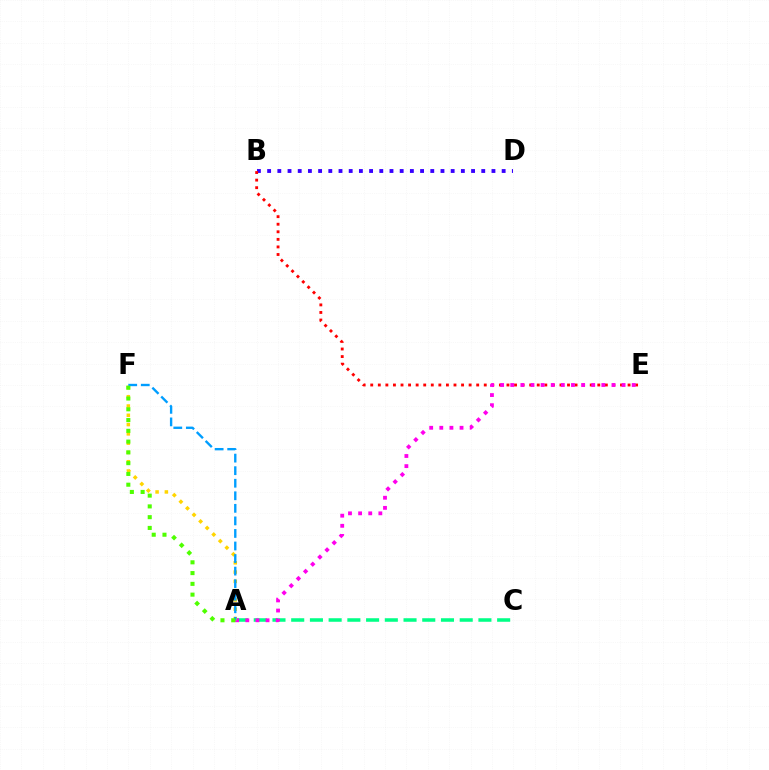{('B', 'D'): [{'color': '#3700ff', 'line_style': 'dotted', 'thickness': 2.77}], ('A', 'C'): [{'color': '#00ff86', 'line_style': 'dashed', 'thickness': 2.54}], ('B', 'E'): [{'color': '#ff0000', 'line_style': 'dotted', 'thickness': 2.06}], ('A', 'E'): [{'color': '#ff00ed', 'line_style': 'dotted', 'thickness': 2.75}], ('A', 'F'): [{'color': '#ffd500', 'line_style': 'dotted', 'thickness': 2.52}, {'color': '#009eff', 'line_style': 'dashed', 'thickness': 1.71}, {'color': '#4fff00', 'line_style': 'dotted', 'thickness': 2.93}]}